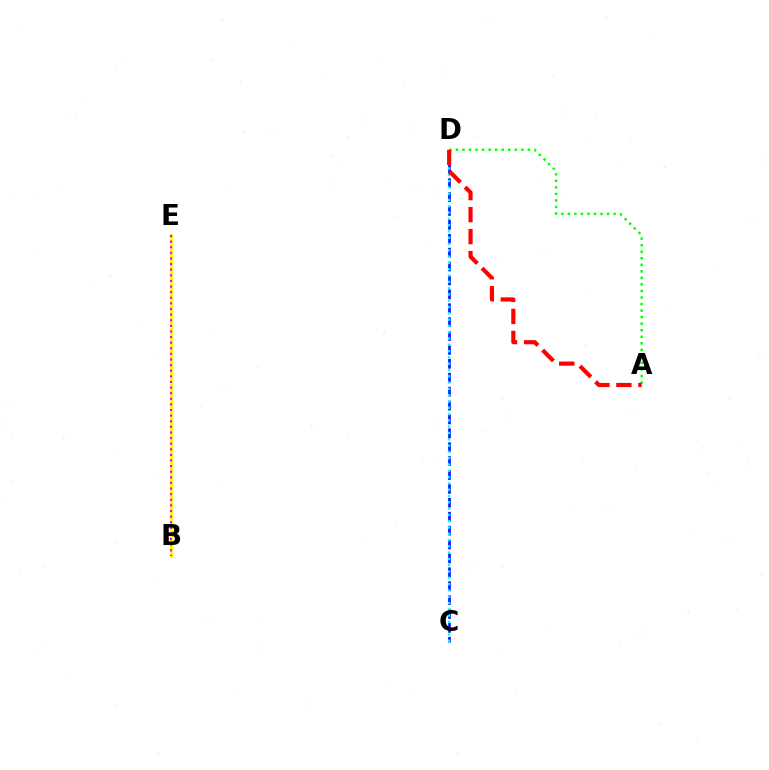{('B', 'E'): [{'color': '#fcf500', 'line_style': 'solid', 'thickness': 2.0}, {'color': '#ee00ff', 'line_style': 'dotted', 'thickness': 1.52}], ('A', 'D'): [{'color': '#08ff00', 'line_style': 'dotted', 'thickness': 1.78}, {'color': '#ff0000', 'line_style': 'dashed', 'thickness': 2.99}], ('C', 'D'): [{'color': '#0010ff', 'line_style': 'dashed', 'thickness': 1.89}, {'color': '#00fff6', 'line_style': 'dotted', 'thickness': 1.71}]}